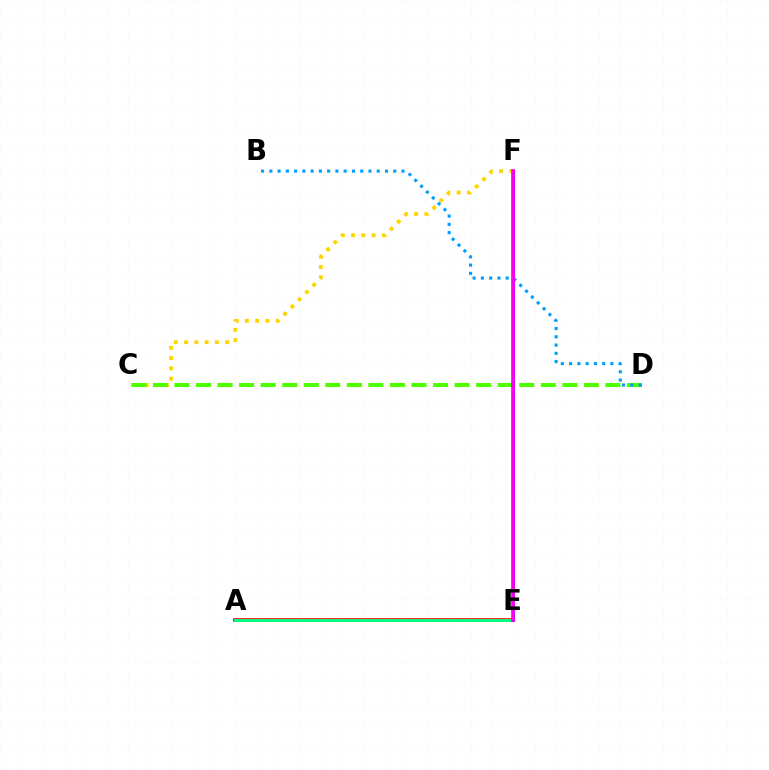{('A', 'E'): [{'color': '#ff0000', 'line_style': 'solid', 'thickness': 2.62}, {'color': '#00ff86', 'line_style': 'solid', 'thickness': 2.09}], ('C', 'F'): [{'color': '#ffd500', 'line_style': 'dotted', 'thickness': 2.79}], ('C', 'D'): [{'color': '#4fff00', 'line_style': 'dashed', 'thickness': 2.93}], ('B', 'D'): [{'color': '#009eff', 'line_style': 'dotted', 'thickness': 2.24}], ('E', 'F'): [{'color': '#3700ff', 'line_style': 'solid', 'thickness': 2.19}, {'color': '#ff00ed', 'line_style': 'solid', 'thickness': 2.66}]}